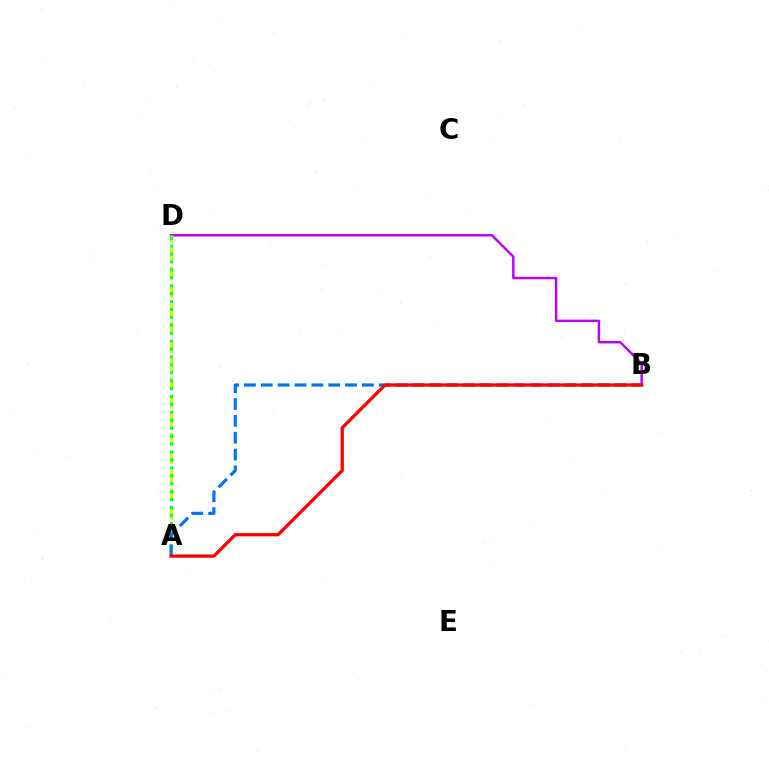{('B', 'D'): [{'color': '#b900ff', 'line_style': 'solid', 'thickness': 1.75}], ('A', 'D'): [{'color': '#d1ff00', 'line_style': 'dashed', 'thickness': 2.51}, {'color': '#00ff5c', 'line_style': 'dotted', 'thickness': 2.15}], ('A', 'B'): [{'color': '#0074ff', 'line_style': 'dashed', 'thickness': 2.29}, {'color': '#ff0000', 'line_style': 'solid', 'thickness': 2.35}]}